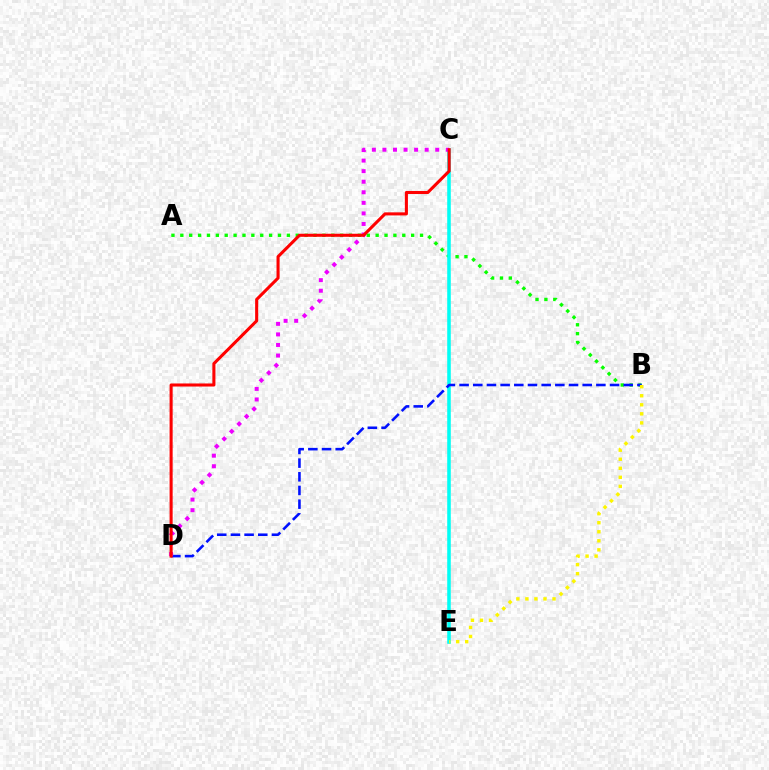{('A', 'B'): [{'color': '#08ff00', 'line_style': 'dotted', 'thickness': 2.41}], ('C', 'E'): [{'color': '#00fff6', 'line_style': 'solid', 'thickness': 2.57}], ('B', 'D'): [{'color': '#0010ff', 'line_style': 'dashed', 'thickness': 1.86}], ('B', 'E'): [{'color': '#fcf500', 'line_style': 'dotted', 'thickness': 2.46}], ('C', 'D'): [{'color': '#ee00ff', 'line_style': 'dotted', 'thickness': 2.87}, {'color': '#ff0000', 'line_style': 'solid', 'thickness': 2.21}]}